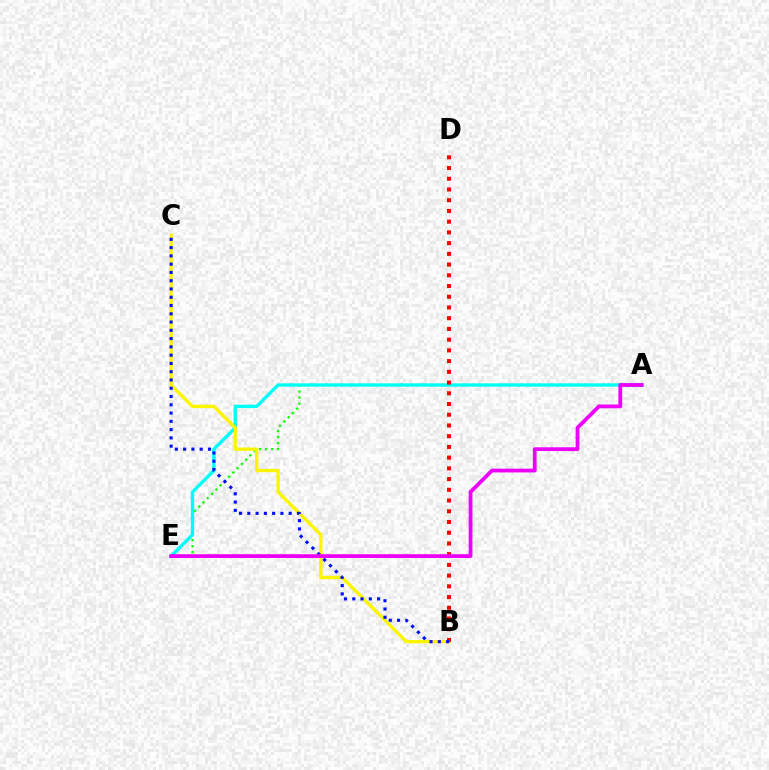{('A', 'E'): [{'color': '#08ff00', 'line_style': 'dotted', 'thickness': 1.64}, {'color': '#00fff6', 'line_style': 'solid', 'thickness': 2.41}, {'color': '#ee00ff', 'line_style': 'solid', 'thickness': 2.73}], ('B', 'C'): [{'color': '#fcf500', 'line_style': 'solid', 'thickness': 2.4}, {'color': '#0010ff', 'line_style': 'dotted', 'thickness': 2.25}], ('B', 'D'): [{'color': '#ff0000', 'line_style': 'dotted', 'thickness': 2.91}]}